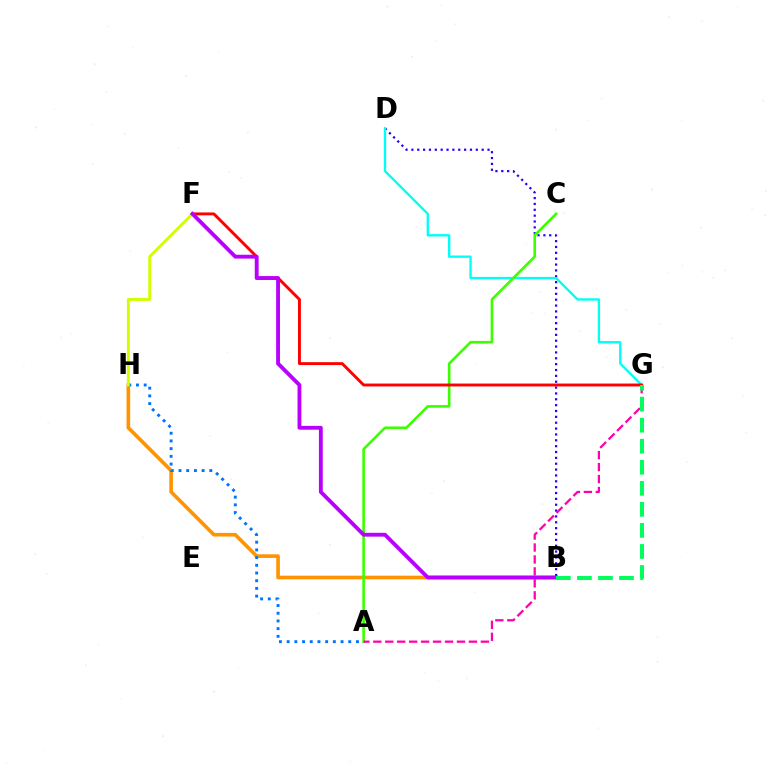{('B', 'H'): [{'color': '#ff9400', 'line_style': 'solid', 'thickness': 2.62}], ('A', 'H'): [{'color': '#0074ff', 'line_style': 'dotted', 'thickness': 2.09}], ('B', 'D'): [{'color': '#2500ff', 'line_style': 'dotted', 'thickness': 1.59}], ('D', 'G'): [{'color': '#00fff6', 'line_style': 'solid', 'thickness': 1.69}], ('A', 'C'): [{'color': '#3dff00', 'line_style': 'solid', 'thickness': 1.89}], ('F', 'G'): [{'color': '#ff0000', 'line_style': 'solid', 'thickness': 2.09}], ('F', 'H'): [{'color': '#d1ff00', 'line_style': 'solid', 'thickness': 2.12}], ('B', 'F'): [{'color': '#b900ff', 'line_style': 'solid', 'thickness': 2.76}], ('A', 'G'): [{'color': '#ff00ac', 'line_style': 'dashed', 'thickness': 1.62}], ('B', 'G'): [{'color': '#00ff5c', 'line_style': 'dashed', 'thickness': 2.86}]}